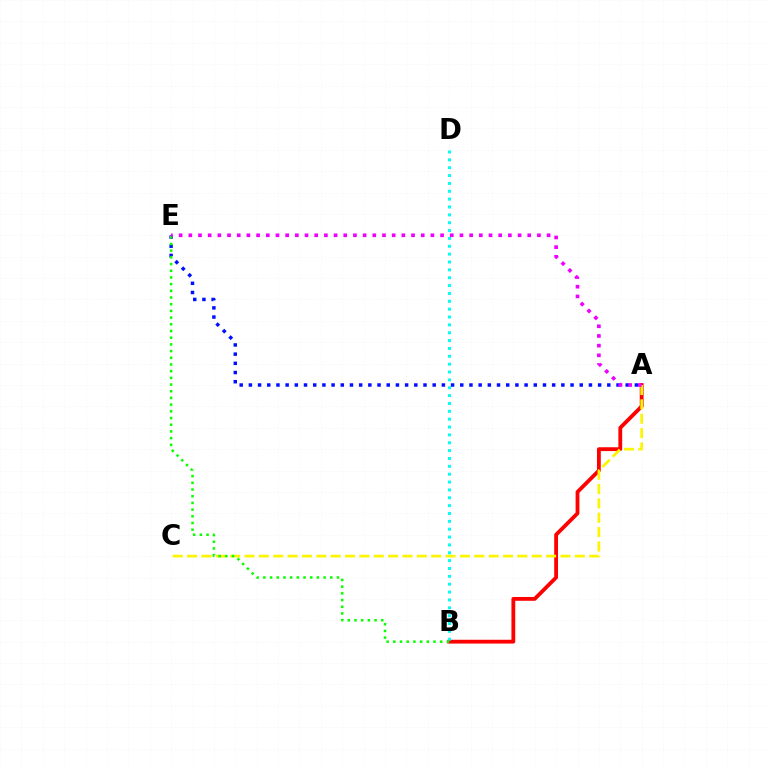{('A', 'E'): [{'color': '#0010ff', 'line_style': 'dotted', 'thickness': 2.5}, {'color': '#ee00ff', 'line_style': 'dotted', 'thickness': 2.63}], ('A', 'B'): [{'color': '#ff0000', 'line_style': 'solid', 'thickness': 2.74}], ('A', 'C'): [{'color': '#fcf500', 'line_style': 'dashed', 'thickness': 1.95}], ('B', 'D'): [{'color': '#00fff6', 'line_style': 'dotted', 'thickness': 2.14}], ('B', 'E'): [{'color': '#08ff00', 'line_style': 'dotted', 'thickness': 1.82}]}